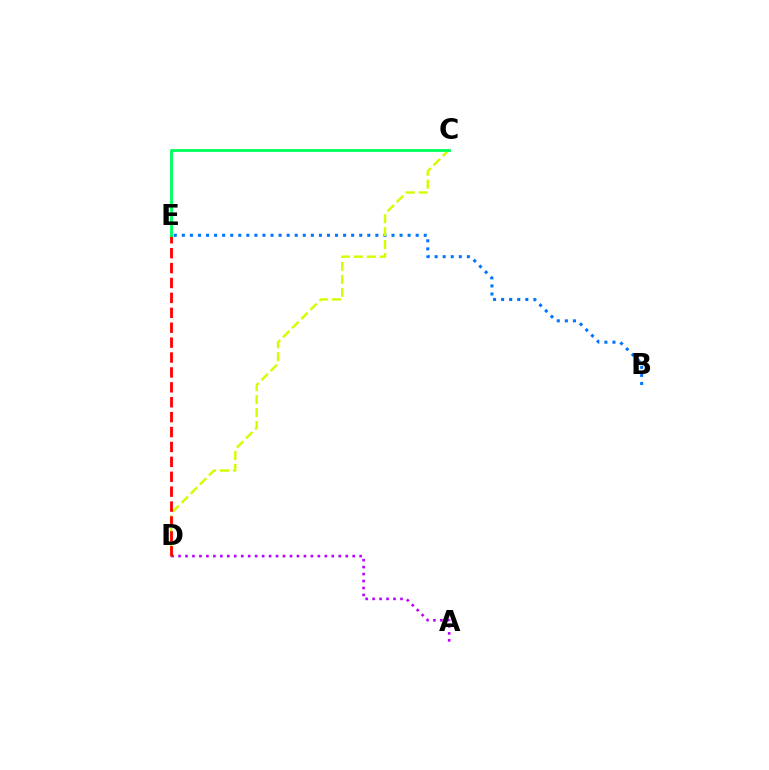{('B', 'E'): [{'color': '#0074ff', 'line_style': 'dotted', 'thickness': 2.19}], ('C', 'D'): [{'color': '#d1ff00', 'line_style': 'dashed', 'thickness': 1.76}], ('A', 'D'): [{'color': '#b900ff', 'line_style': 'dotted', 'thickness': 1.89}], ('D', 'E'): [{'color': '#ff0000', 'line_style': 'dashed', 'thickness': 2.02}], ('C', 'E'): [{'color': '#00ff5c', 'line_style': 'solid', 'thickness': 2.06}]}